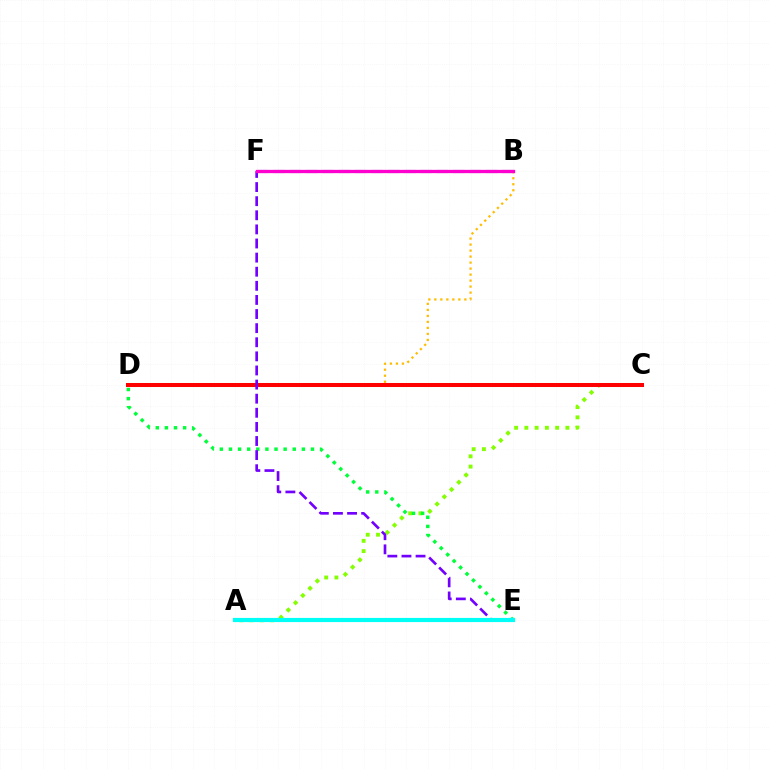{('A', 'C'): [{'color': '#84ff00', 'line_style': 'dotted', 'thickness': 2.79}], ('B', 'D'): [{'color': '#ffbd00', 'line_style': 'dotted', 'thickness': 1.63}], ('B', 'F'): [{'color': '#004bff', 'line_style': 'dashed', 'thickness': 2.22}, {'color': '#ff00cf', 'line_style': 'solid', 'thickness': 2.37}], ('D', 'E'): [{'color': '#00ff39', 'line_style': 'dotted', 'thickness': 2.48}], ('C', 'D'): [{'color': '#ff0000', 'line_style': 'solid', 'thickness': 2.9}], ('E', 'F'): [{'color': '#7200ff', 'line_style': 'dashed', 'thickness': 1.92}], ('A', 'E'): [{'color': '#00fff6', 'line_style': 'solid', 'thickness': 2.99}]}